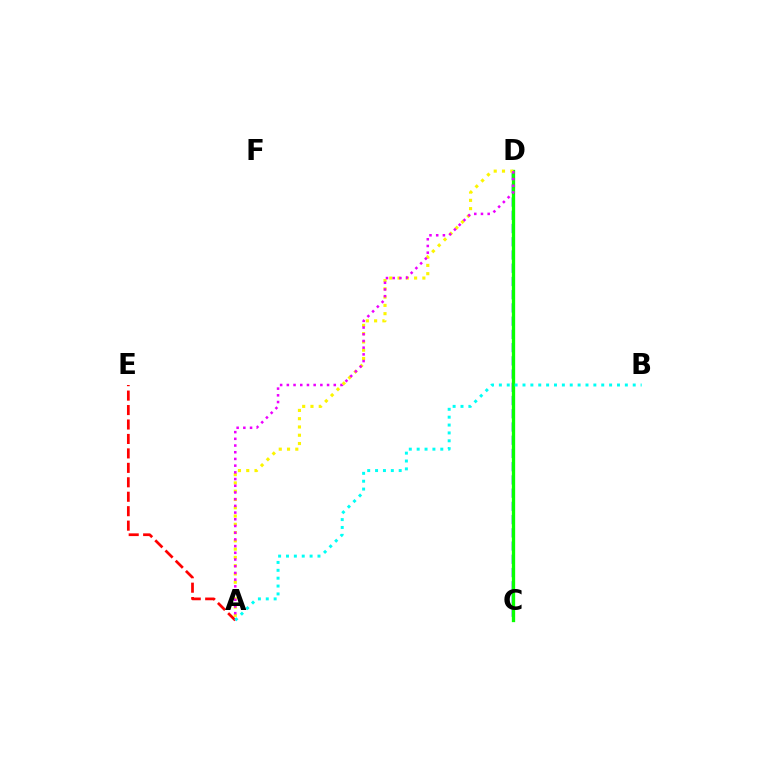{('C', 'D'): [{'color': '#0010ff', 'line_style': 'dashed', 'thickness': 1.8}, {'color': '#08ff00', 'line_style': 'solid', 'thickness': 2.38}], ('A', 'D'): [{'color': '#fcf500', 'line_style': 'dotted', 'thickness': 2.25}, {'color': '#ee00ff', 'line_style': 'dotted', 'thickness': 1.82}], ('A', 'E'): [{'color': '#ff0000', 'line_style': 'dashed', 'thickness': 1.96}], ('A', 'B'): [{'color': '#00fff6', 'line_style': 'dotted', 'thickness': 2.14}]}